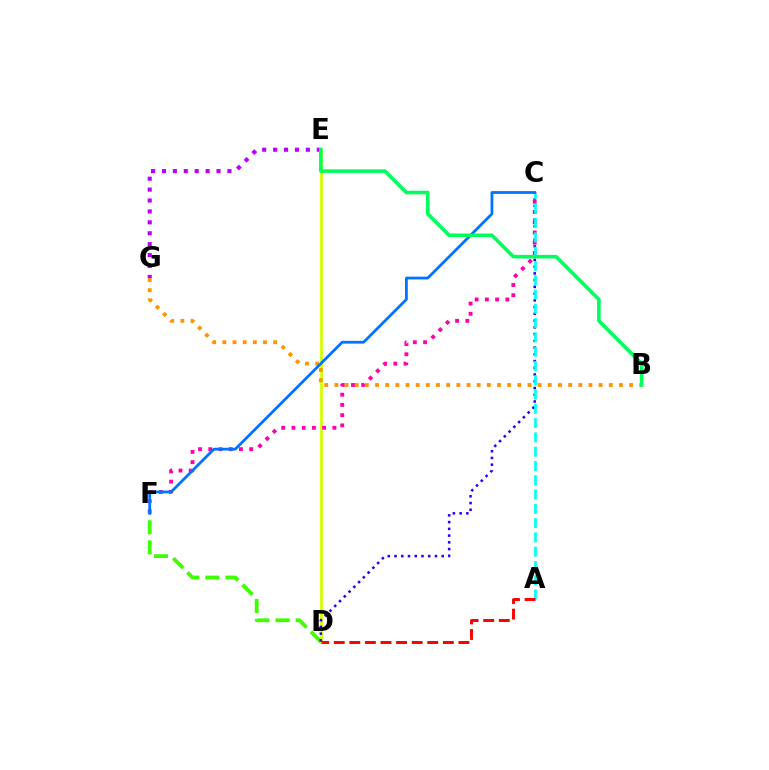{('D', 'E'): [{'color': '#d1ff00', 'line_style': 'solid', 'thickness': 1.98}], ('D', 'F'): [{'color': '#3dff00', 'line_style': 'dashed', 'thickness': 2.73}], ('C', 'D'): [{'color': '#2500ff', 'line_style': 'dotted', 'thickness': 1.83}], ('C', 'F'): [{'color': '#ff00ac', 'line_style': 'dotted', 'thickness': 2.78}, {'color': '#0074ff', 'line_style': 'solid', 'thickness': 2.01}], ('B', 'G'): [{'color': '#ff9400', 'line_style': 'dotted', 'thickness': 2.76}], ('E', 'G'): [{'color': '#b900ff', 'line_style': 'dotted', 'thickness': 2.96}], ('A', 'C'): [{'color': '#00fff6', 'line_style': 'dashed', 'thickness': 1.94}], ('B', 'E'): [{'color': '#00ff5c', 'line_style': 'solid', 'thickness': 2.58}], ('A', 'D'): [{'color': '#ff0000', 'line_style': 'dashed', 'thickness': 2.12}]}